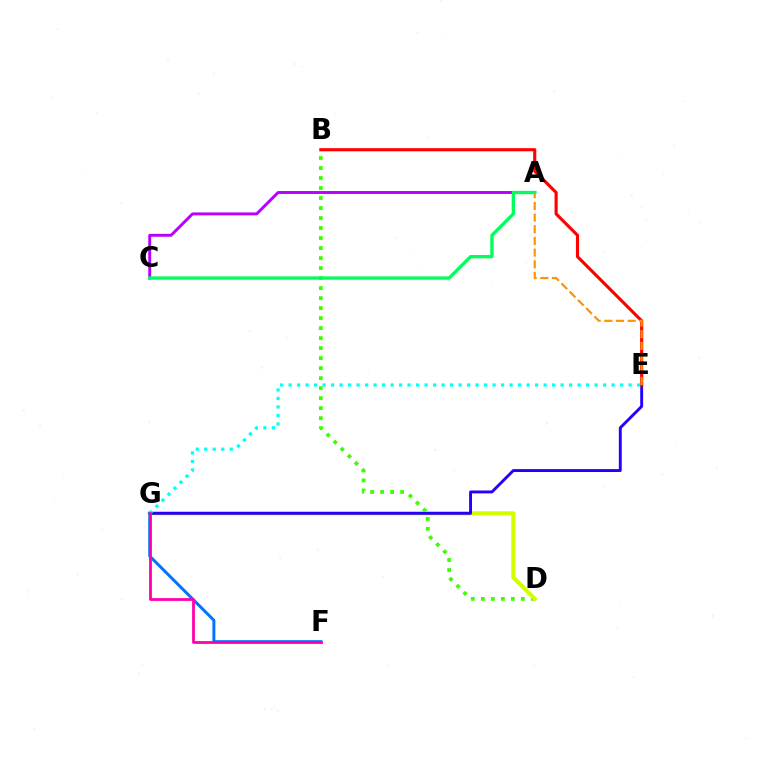{('A', 'C'): [{'color': '#b900ff', 'line_style': 'solid', 'thickness': 2.11}, {'color': '#00ff5c', 'line_style': 'solid', 'thickness': 2.39}], ('F', 'G'): [{'color': '#0074ff', 'line_style': 'solid', 'thickness': 2.14}, {'color': '#ff00ac', 'line_style': 'solid', 'thickness': 2.0}], ('B', 'D'): [{'color': '#3dff00', 'line_style': 'dotted', 'thickness': 2.72}], ('D', 'G'): [{'color': '#d1ff00', 'line_style': 'solid', 'thickness': 2.92}], ('E', 'G'): [{'color': '#2500ff', 'line_style': 'solid', 'thickness': 2.09}, {'color': '#00fff6', 'line_style': 'dotted', 'thickness': 2.31}], ('B', 'E'): [{'color': '#ff0000', 'line_style': 'solid', 'thickness': 2.25}], ('A', 'E'): [{'color': '#ff9400', 'line_style': 'dashed', 'thickness': 1.59}]}